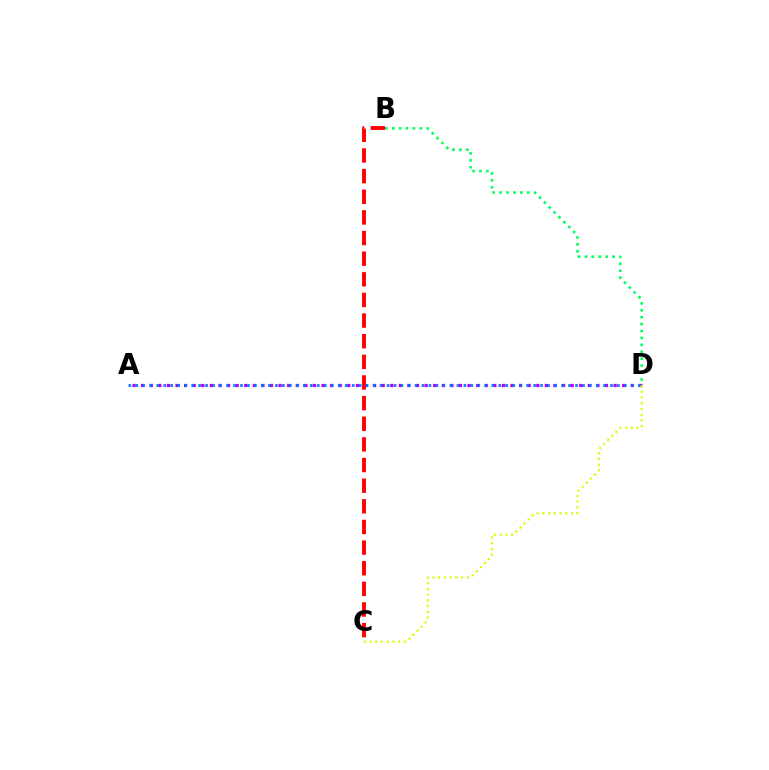{('A', 'D'): [{'color': '#b900ff', 'line_style': 'dotted', 'thickness': 2.33}, {'color': '#0074ff', 'line_style': 'dotted', 'thickness': 1.9}], ('B', 'D'): [{'color': '#00ff5c', 'line_style': 'dotted', 'thickness': 1.88}], ('B', 'C'): [{'color': '#ff0000', 'line_style': 'dashed', 'thickness': 2.8}], ('C', 'D'): [{'color': '#d1ff00', 'line_style': 'dotted', 'thickness': 1.56}]}